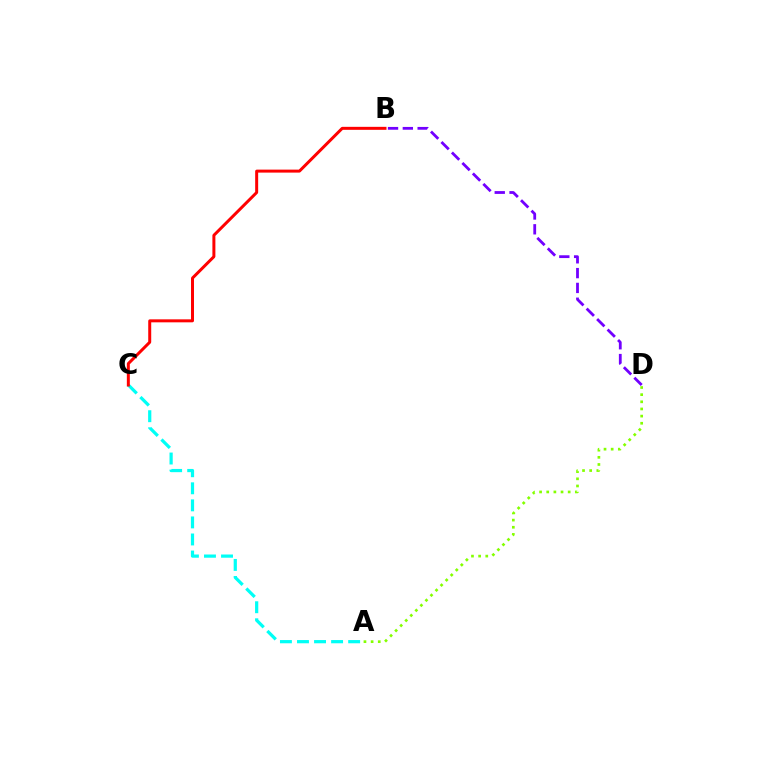{('A', 'C'): [{'color': '#00fff6', 'line_style': 'dashed', 'thickness': 2.32}], ('A', 'D'): [{'color': '#84ff00', 'line_style': 'dotted', 'thickness': 1.94}], ('B', 'C'): [{'color': '#ff0000', 'line_style': 'solid', 'thickness': 2.15}], ('B', 'D'): [{'color': '#7200ff', 'line_style': 'dashed', 'thickness': 2.01}]}